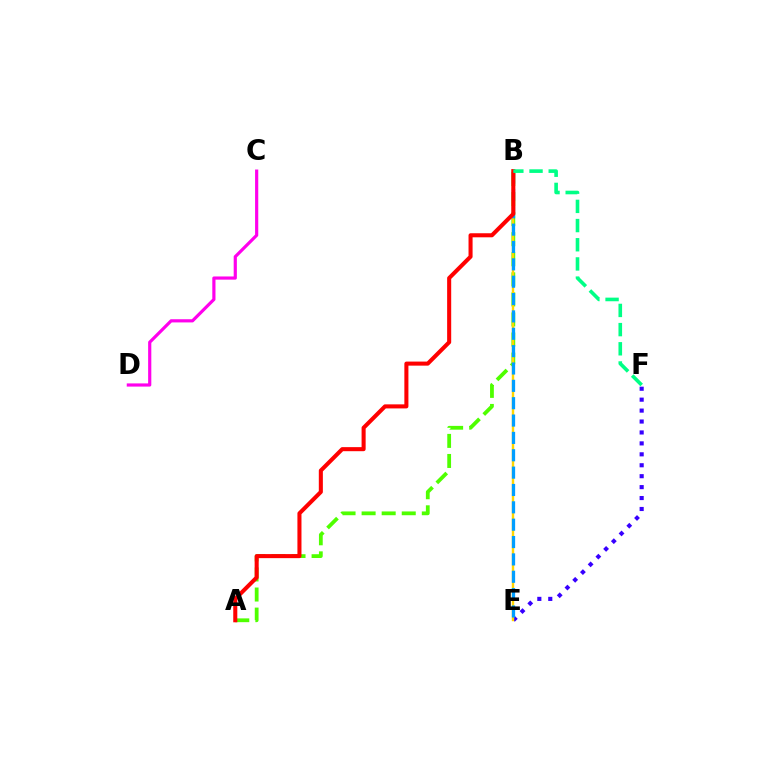{('C', 'D'): [{'color': '#ff00ed', 'line_style': 'solid', 'thickness': 2.29}], ('E', 'F'): [{'color': '#3700ff', 'line_style': 'dotted', 'thickness': 2.97}], ('A', 'B'): [{'color': '#4fff00', 'line_style': 'dashed', 'thickness': 2.73}, {'color': '#ff0000', 'line_style': 'solid', 'thickness': 2.92}], ('B', 'E'): [{'color': '#ffd500', 'line_style': 'solid', 'thickness': 1.75}, {'color': '#009eff', 'line_style': 'dashed', 'thickness': 2.36}], ('B', 'F'): [{'color': '#00ff86', 'line_style': 'dashed', 'thickness': 2.61}]}